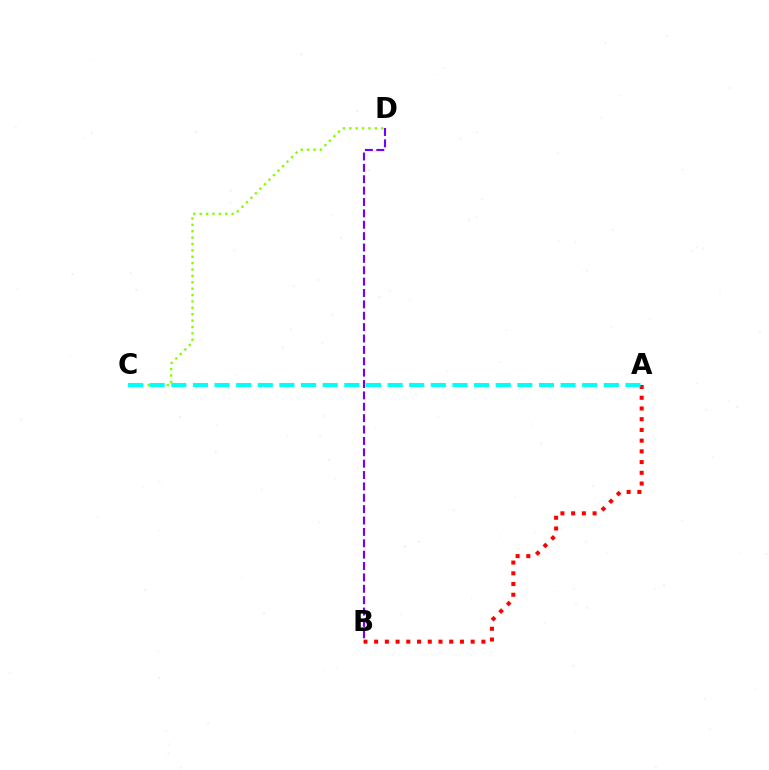{('C', 'D'): [{'color': '#84ff00', 'line_style': 'dotted', 'thickness': 1.73}], ('A', 'B'): [{'color': '#ff0000', 'line_style': 'dotted', 'thickness': 2.91}], ('A', 'C'): [{'color': '#00fff6', 'line_style': 'dashed', 'thickness': 2.94}], ('B', 'D'): [{'color': '#7200ff', 'line_style': 'dashed', 'thickness': 1.55}]}